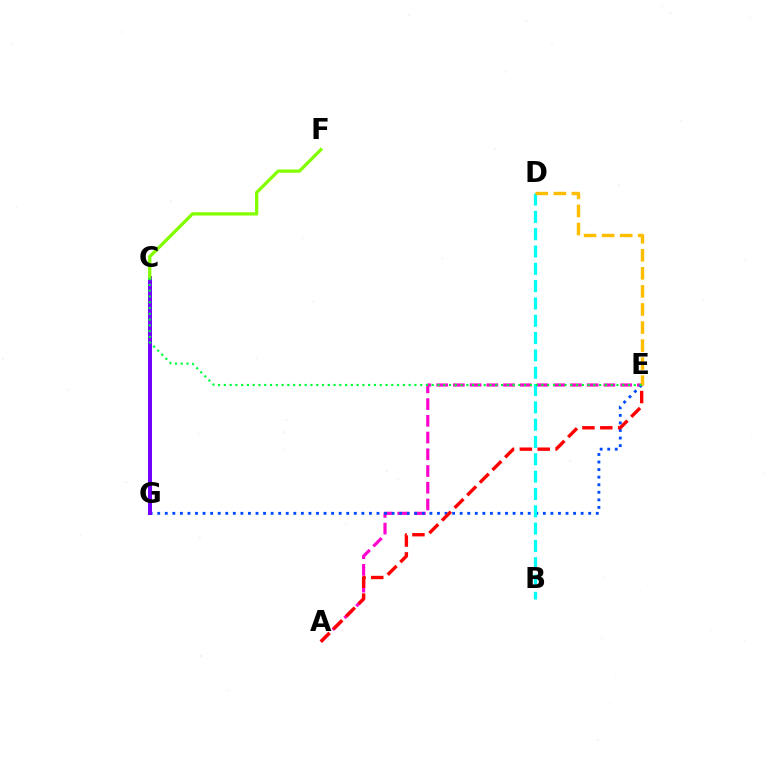{('A', 'E'): [{'color': '#ff00cf', 'line_style': 'dashed', 'thickness': 2.27}, {'color': '#ff0000', 'line_style': 'dashed', 'thickness': 2.43}], ('E', 'G'): [{'color': '#004bff', 'line_style': 'dotted', 'thickness': 2.05}], ('C', 'G'): [{'color': '#7200ff', 'line_style': 'solid', 'thickness': 2.87}], ('B', 'D'): [{'color': '#00fff6', 'line_style': 'dashed', 'thickness': 2.35}], ('C', 'F'): [{'color': '#84ff00', 'line_style': 'solid', 'thickness': 2.37}], ('D', 'E'): [{'color': '#ffbd00', 'line_style': 'dashed', 'thickness': 2.45}], ('C', 'E'): [{'color': '#00ff39', 'line_style': 'dotted', 'thickness': 1.57}]}